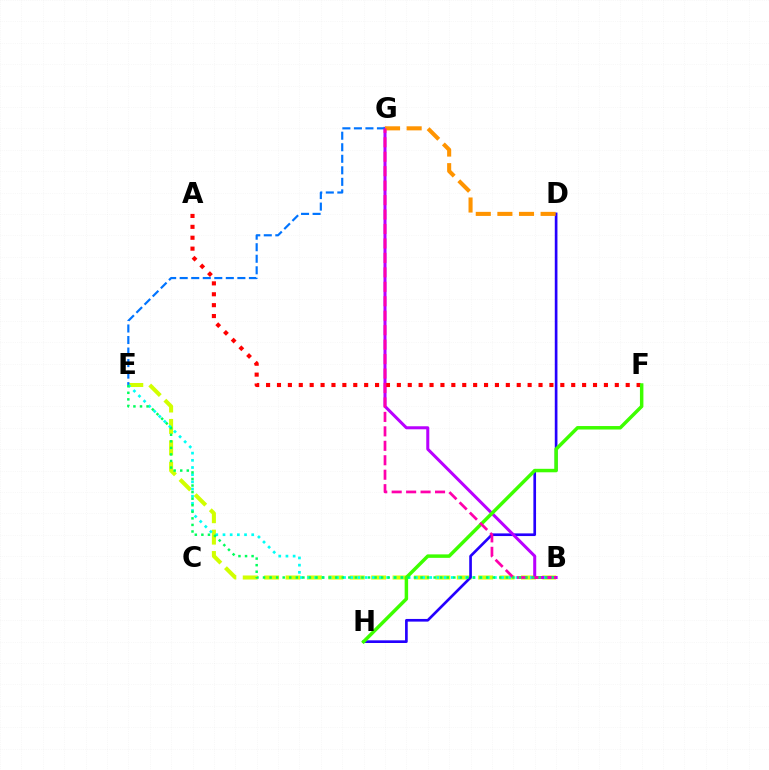{('B', 'E'): [{'color': '#d1ff00', 'line_style': 'dashed', 'thickness': 2.91}, {'color': '#00fff6', 'line_style': 'dotted', 'thickness': 1.95}, {'color': '#00ff5c', 'line_style': 'dotted', 'thickness': 1.78}], ('D', 'H'): [{'color': '#2500ff', 'line_style': 'solid', 'thickness': 1.92}], ('B', 'G'): [{'color': '#b900ff', 'line_style': 'solid', 'thickness': 2.18}, {'color': '#ff00ac', 'line_style': 'dashed', 'thickness': 1.96}], ('E', 'G'): [{'color': '#0074ff', 'line_style': 'dashed', 'thickness': 1.57}], ('D', 'G'): [{'color': '#ff9400', 'line_style': 'dashed', 'thickness': 2.94}], ('A', 'F'): [{'color': '#ff0000', 'line_style': 'dotted', 'thickness': 2.96}], ('F', 'H'): [{'color': '#3dff00', 'line_style': 'solid', 'thickness': 2.5}]}